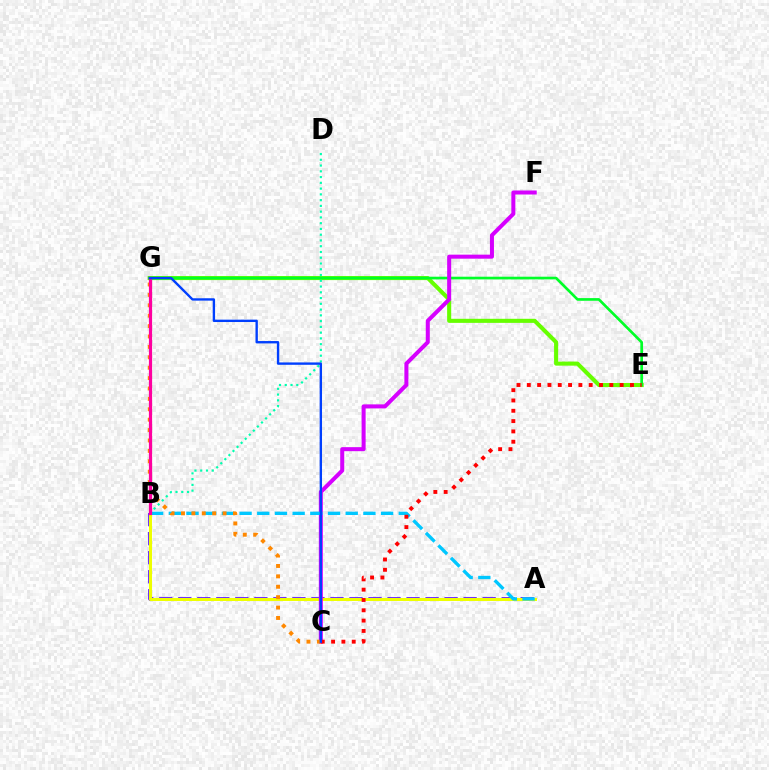{('E', 'G'): [{'color': '#66ff00', 'line_style': 'solid', 'thickness': 2.93}, {'color': '#00ff27', 'line_style': 'solid', 'thickness': 1.93}], ('A', 'B'): [{'color': '#4f00ff', 'line_style': 'dashed', 'thickness': 2.58}, {'color': '#eeff00', 'line_style': 'solid', 'thickness': 2.18}, {'color': '#00c7ff', 'line_style': 'dashed', 'thickness': 2.4}], ('C', 'F'): [{'color': '#d600ff', 'line_style': 'solid', 'thickness': 2.89}], ('C', 'G'): [{'color': '#ff8800', 'line_style': 'dotted', 'thickness': 2.83}, {'color': '#003fff', 'line_style': 'solid', 'thickness': 1.71}], ('B', 'D'): [{'color': '#00ffaf', 'line_style': 'dotted', 'thickness': 1.57}], ('C', 'E'): [{'color': '#ff0000', 'line_style': 'dotted', 'thickness': 2.8}], ('B', 'G'): [{'color': '#ff00a0', 'line_style': 'solid', 'thickness': 2.3}]}